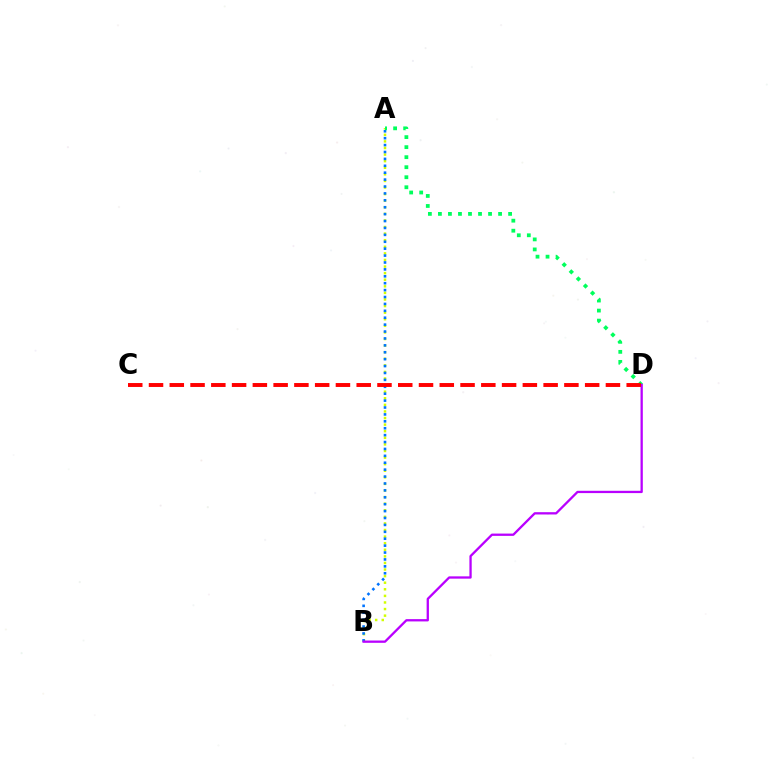{('A', 'B'): [{'color': '#d1ff00', 'line_style': 'dotted', 'thickness': 1.79}, {'color': '#0074ff', 'line_style': 'dotted', 'thickness': 1.88}], ('A', 'D'): [{'color': '#00ff5c', 'line_style': 'dotted', 'thickness': 2.72}], ('B', 'D'): [{'color': '#b900ff', 'line_style': 'solid', 'thickness': 1.65}], ('C', 'D'): [{'color': '#ff0000', 'line_style': 'dashed', 'thickness': 2.82}]}